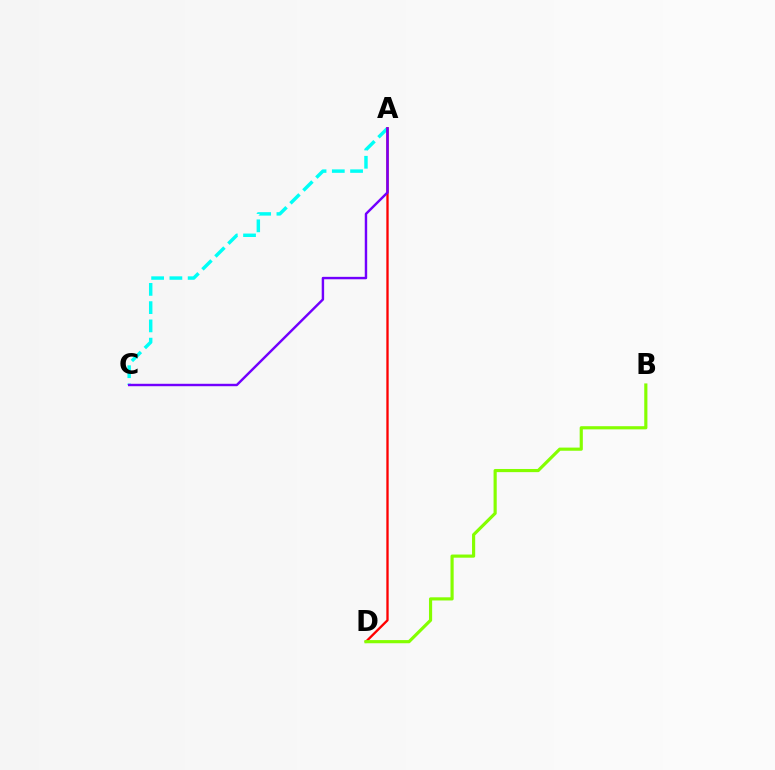{('A', 'C'): [{'color': '#00fff6', 'line_style': 'dashed', 'thickness': 2.48}, {'color': '#7200ff', 'line_style': 'solid', 'thickness': 1.75}], ('A', 'D'): [{'color': '#ff0000', 'line_style': 'solid', 'thickness': 1.68}], ('B', 'D'): [{'color': '#84ff00', 'line_style': 'solid', 'thickness': 2.27}]}